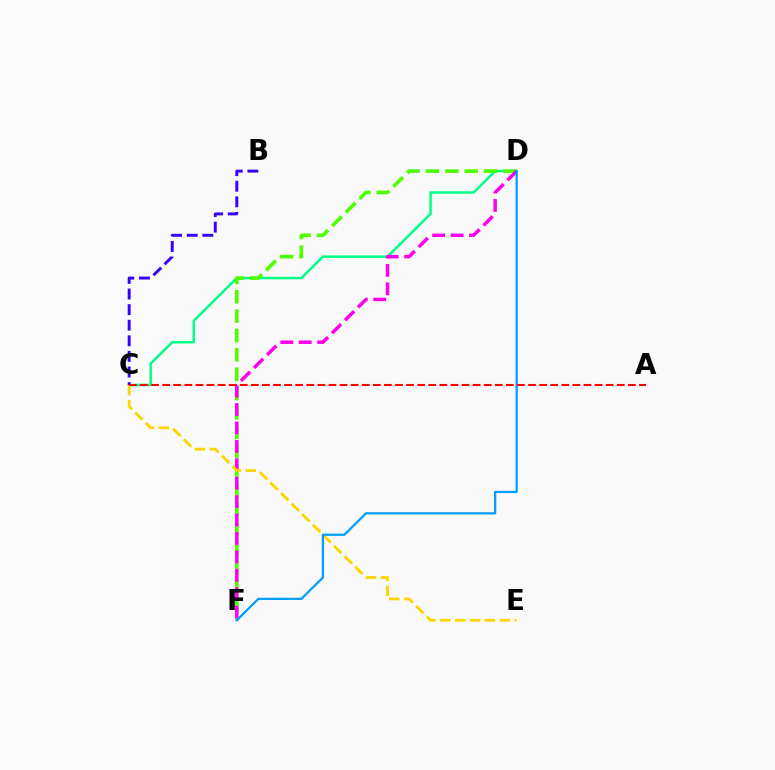{('C', 'D'): [{'color': '#00ff86', 'line_style': 'solid', 'thickness': 1.8}], ('D', 'F'): [{'color': '#4fff00', 'line_style': 'dashed', 'thickness': 2.63}, {'color': '#ff00ed', 'line_style': 'dashed', 'thickness': 2.5}, {'color': '#009eff', 'line_style': 'solid', 'thickness': 1.62}], ('C', 'E'): [{'color': '#ffd500', 'line_style': 'dashed', 'thickness': 2.03}], ('B', 'C'): [{'color': '#3700ff', 'line_style': 'dashed', 'thickness': 2.12}], ('A', 'C'): [{'color': '#ff0000', 'line_style': 'dashed', 'thickness': 1.51}]}